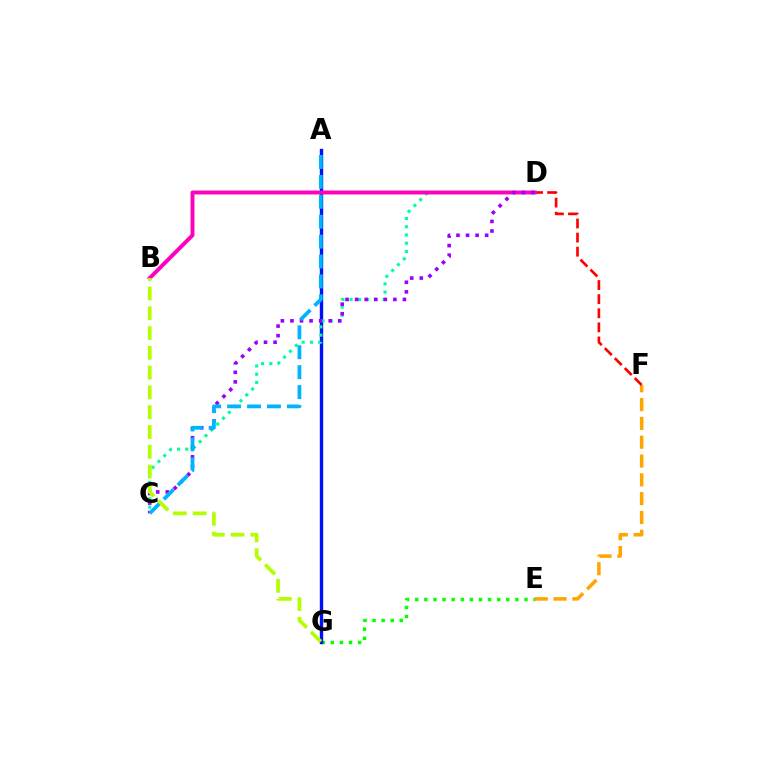{('E', 'G'): [{'color': '#08ff00', 'line_style': 'dotted', 'thickness': 2.47}], ('E', 'F'): [{'color': '#ffa500', 'line_style': 'dashed', 'thickness': 2.56}], ('A', 'G'): [{'color': '#0010ff', 'line_style': 'solid', 'thickness': 2.43}], ('D', 'F'): [{'color': '#ff0000', 'line_style': 'dashed', 'thickness': 1.91}], ('C', 'D'): [{'color': '#00ff9d', 'line_style': 'dotted', 'thickness': 2.24}, {'color': '#9b00ff', 'line_style': 'dotted', 'thickness': 2.6}], ('B', 'D'): [{'color': '#ff00bd', 'line_style': 'solid', 'thickness': 2.83}], ('A', 'C'): [{'color': '#00b5ff', 'line_style': 'dashed', 'thickness': 2.71}], ('B', 'G'): [{'color': '#b3ff00', 'line_style': 'dashed', 'thickness': 2.69}]}